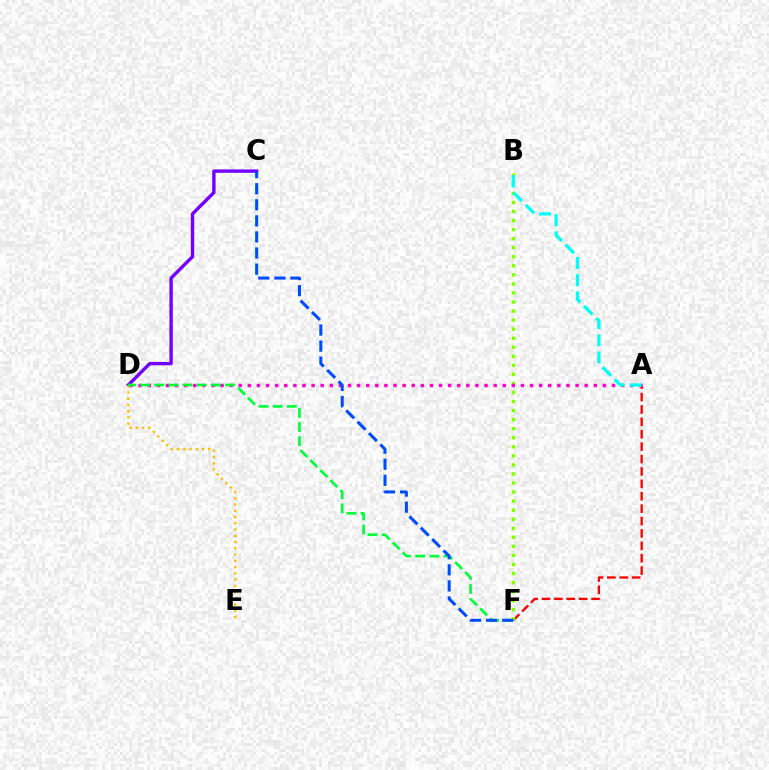{('A', 'F'): [{'color': '#ff0000', 'line_style': 'dashed', 'thickness': 1.68}], ('B', 'F'): [{'color': '#84ff00', 'line_style': 'dotted', 'thickness': 2.46}], ('C', 'D'): [{'color': '#7200ff', 'line_style': 'solid', 'thickness': 2.44}], ('A', 'D'): [{'color': '#ff00cf', 'line_style': 'dotted', 'thickness': 2.47}], ('D', 'E'): [{'color': '#ffbd00', 'line_style': 'dotted', 'thickness': 1.7}], ('D', 'F'): [{'color': '#00ff39', 'line_style': 'dashed', 'thickness': 1.92}], ('A', 'B'): [{'color': '#00fff6', 'line_style': 'dashed', 'thickness': 2.34}], ('C', 'F'): [{'color': '#004bff', 'line_style': 'dashed', 'thickness': 2.18}]}